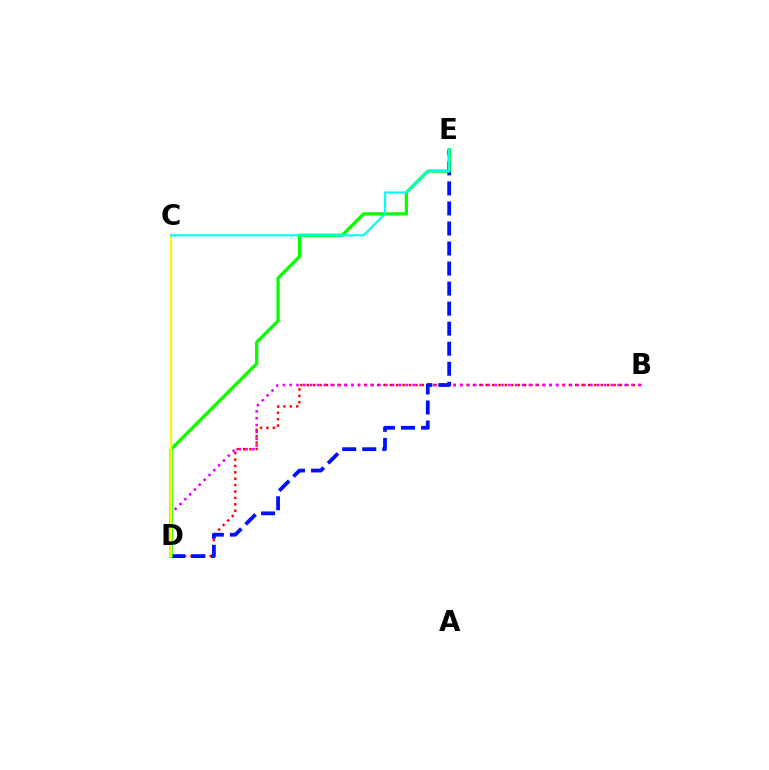{('B', 'D'): [{'color': '#ff0000', 'line_style': 'dotted', 'thickness': 1.74}, {'color': '#ee00ff', 'line_style': 'dotted', 'thickness': 1.86}], ('D', 'E'): [{'color': '#0010ff', 'line_style': 'dashed', 'thickness': 2.72}, {'color': '#08ff00', 'line_style': 'solid', 'thickness': 2.36}], ('C', 'D'): [{'color': '#fcf500', 'line_style': 'solid', 'thickness': 1.55}], ('C', 'E'): [{'color': '#00fff6', 'line_style': 'solid', 'thickness': 1.57}]}